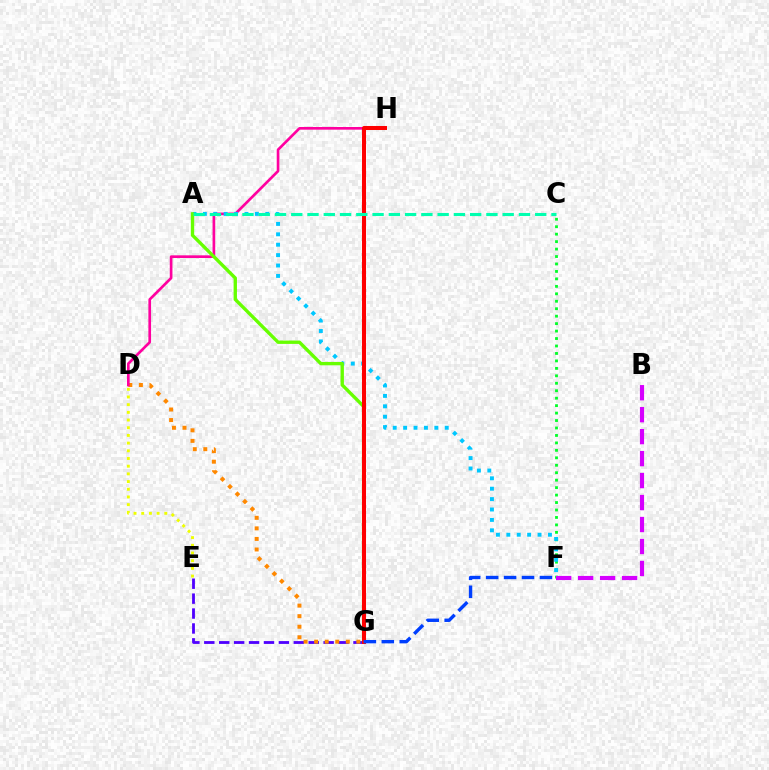{('E', 'G'): [{'color': '#4f00ff', 'line_style': 'dashed', 'thickness': 2.03}], ('D', 'G'): [{'color': '#ff8800', 'line_style': 'dotted', 'thickness': 2.87}], ('C', 'F'): [{'color': '#00ff27', 'line_style': 'dotted', 'thickness': 2.03}], ('D', 'H'): [{'color': '#ff00a0', 'line_style': 'solid', 'thickness': 1.92}], ('A', 'F'): [{'color': '#00c7ff', 'line_style': 'dotted', 'thickness': 2.83}], ('A', 'G'): [{'color': '#66ff00', 'line_style': 'solid', 'thickness': 2.42}], ('D', 'E'): [{'color': '#eeff00', 'line_style': 'dotted', 'thickness': 2.09}], ('B', 'F'): [{'color': '#d600ff', 'line_style': 'dashed', 'thickness': 2.98}], ('G', 'H'): [{'color': '#ff0000', 'line_style': 'solid', 'thickness': 2.89}], ('A', 'C'): [{'color': '#00ffaf', 'line_style': 'dashed', 'thickness': 2.21}], ('F', 'G'): [{'color': '#003fff', 'line_style': 'dashed', 'thickness': 2.44}]}